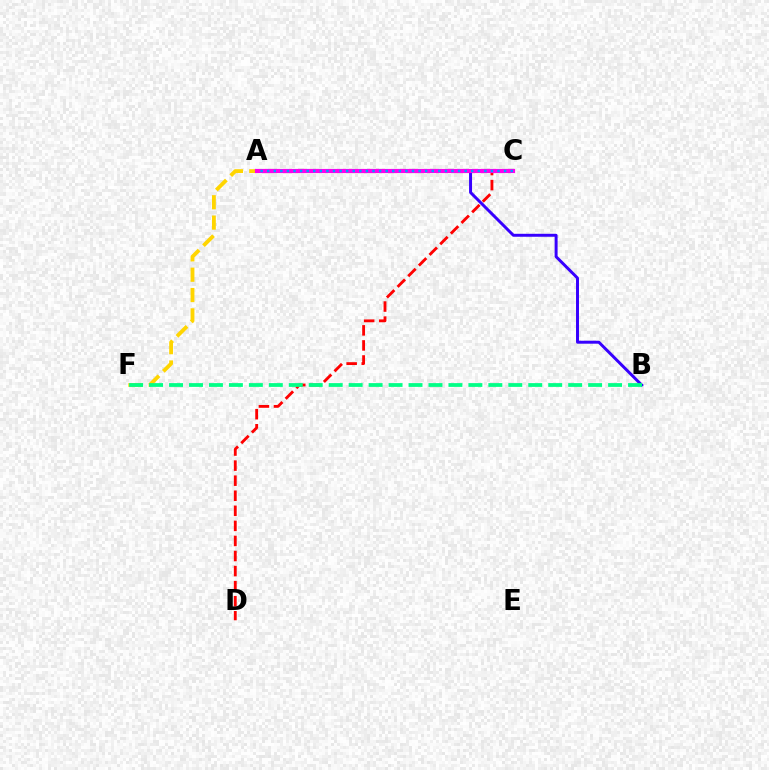{('A', 'C'): [{'color': '#4fff00', 'line_style': 'solid', 'thickness': 2.13}, {'color': '#ff00ed', 'line_style': 'solid', 'thickness': 3.0}, {'color': '#009eff', 'line_style': 'dotted', 'thickness': 1.79}], ('C', 'D'): [{'color': '#ff0000', 'line_style': 'dashed', 'thickness': 2.05}], ('A', 'B'): [{'color': '#3700ff', 'line_style': 'solid', 'thickness': 2.13}], ('A', 'F'): [{'color': '#ffd500', 'line_style': 'dashed', 'thickness': 2.76}], ('B', 'F'): [{'color': '#00ff86', 'line_style': 'dashed', 'thickness': 2.71}]}